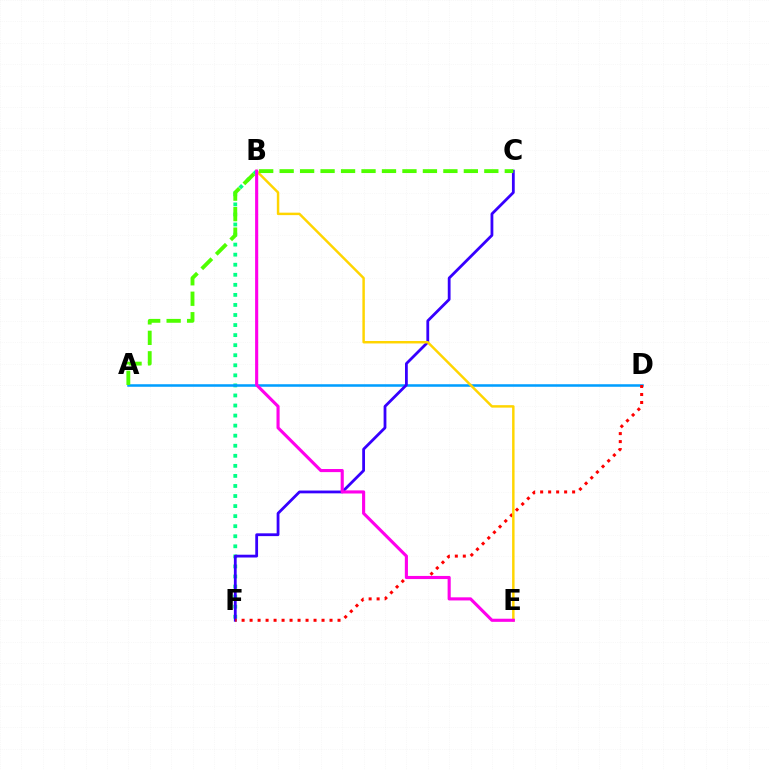{('B', 'F'): [{'color': '#00ff86', 'line_style': 'dotted', 'thickness': 2.73}], ('A', 'D'): [{'color': '#009eff', 'line_style': 'solid', 'thickness': 1.83}], ('C', 'F'): [{'color': '#3700ff', 'line_style': 'solid', 'thickness': 2.01}], ('D', 'F'): [{'color': '#ff0000', 'line_style': 'dotted', 'thickness': 2.17}], ('B', 'E'): [{'color': '#ffd500', 'line_style': 'solid', 'thickness': 1.78}, {'color': '#ff00ed', 'line_style': 'solid', 'thickness': 2.24}], ('A', 'C'): [{'color': '#4fff00', 'line_style': 'dashed', 'thickness': 2.78}]}